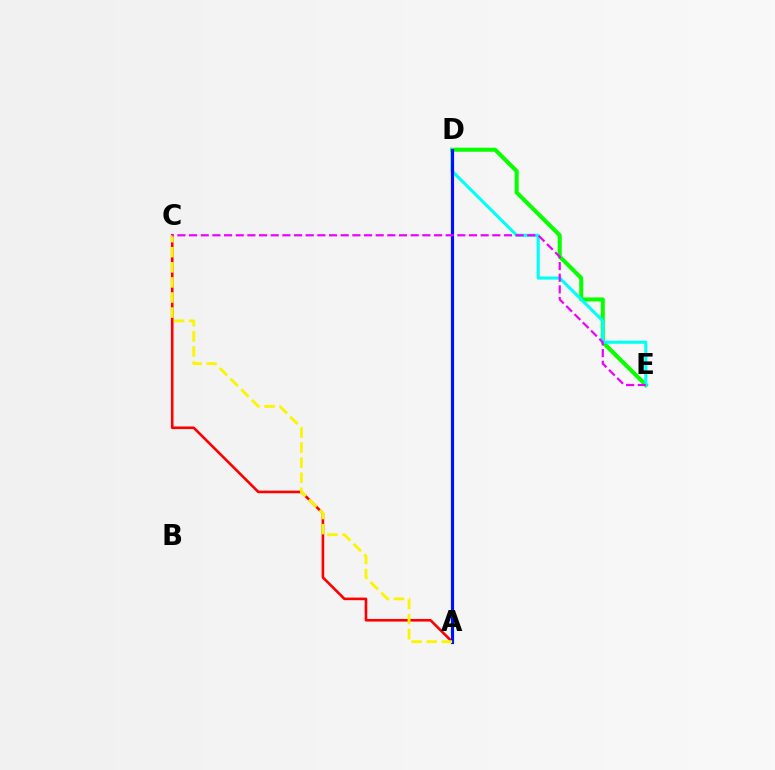{('D', 'E'): [{'color': '#08ff00', 'line_style': 'solid', 'thickness': 2.91}, {'color': '#00fff6', 'line_style': 'solid', 'thickness': 2.21}], ('A', 'C'): [{'color': '#ff0000', 'line_style': 'solid', 'thickness': 1.88}, {'color': '#fcf500', 'line_style': 'dashed', 'thickness': 2.05}], ('A', 'D'): [{'color': '#0010ff', 'line_style': 'solid', 'thickness': 2.28}], ('C', 'E'): [{'color': '#ee00ff', 'line_style': 'dashed', 'thickness': 1.58}]}